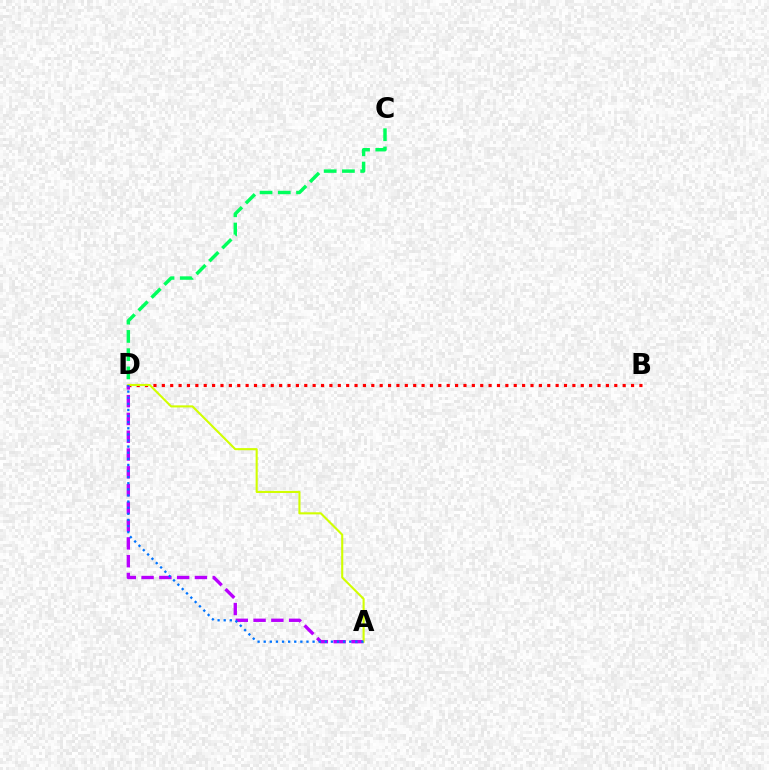{('B', 'D'): [{'color': '#ff0000', 'line_style': 'dotted', 'thickness': 2.28}], ('C', 'D'): [{'color': '#00ff5c', 'line_style': 'dashed', 'thickness': 2.48}], ('A', 'D'): [{'color': '#b900ff', 'line_style': 'dashed', 'thickness': 2.42}, {'color': '#d1ff00', 'line_style': 'solid', 'thickness': 1.51}, {'color': '#0074ff', 'line_style': 'dotted', 'thickness': 1.66}]}